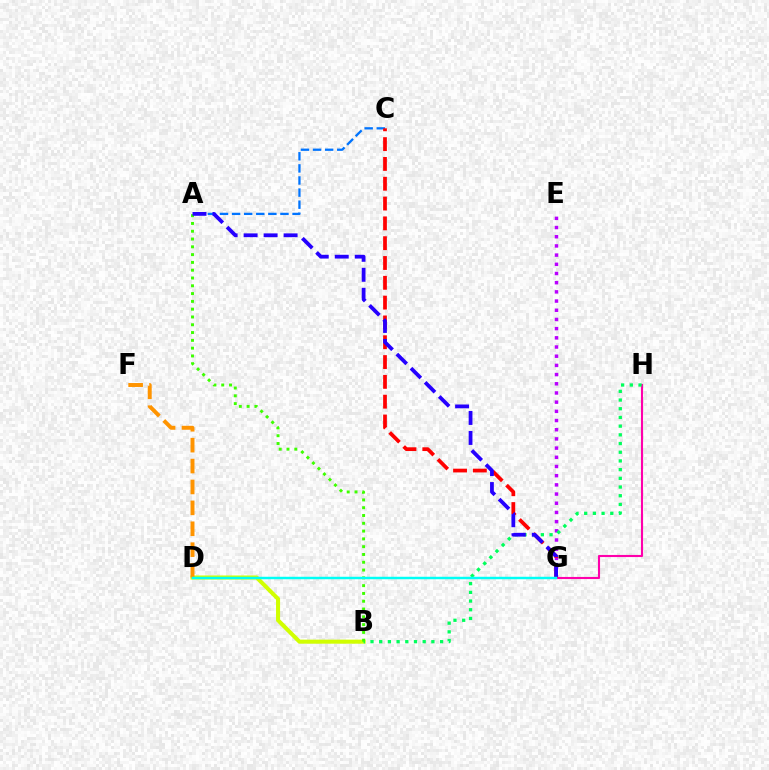{('E', 'G'): [{'color': '#b900ff', 'line_style': 'dotted', 'thickness': 2.5}], ('G', 'H'): [{'color': '#ff00ac', 'line_style': 'solid', 'thickness': 1.52}], ('A', 'C'): [{'color': '#0074ff', 'line_style': 'dashed', 'thickness': 1.64}], ('B', 'D'): [{'color': '#d1ff00', 'line_style': 'solid', 'thickness': 2.91}], ('C', 'G'): [{'color': '#ff0000', 'line_style': 'dashed', 'thickness': 2.69}], ('B', 'H'): [{'color': '#00ff5c', 'line_style': 'dotted', 'thickness': 2.36}], ('A', 'B'): [{'color': '#3dff00', 'line_style': 'dotted', 'thickness': 2.12}], ('D', 'F'): [{'color': '#ff9400', 'line_style': 'dashed', 'thickness': 2.84}], ('A', 'G'): [{'color': '#2500ff', 'line_style': 'dashed', 'thickness': 2.72}], ('D', 'G'): [{'color': '#00fff6', 'line_style': 'solid', 'thickness': 1.77}]}